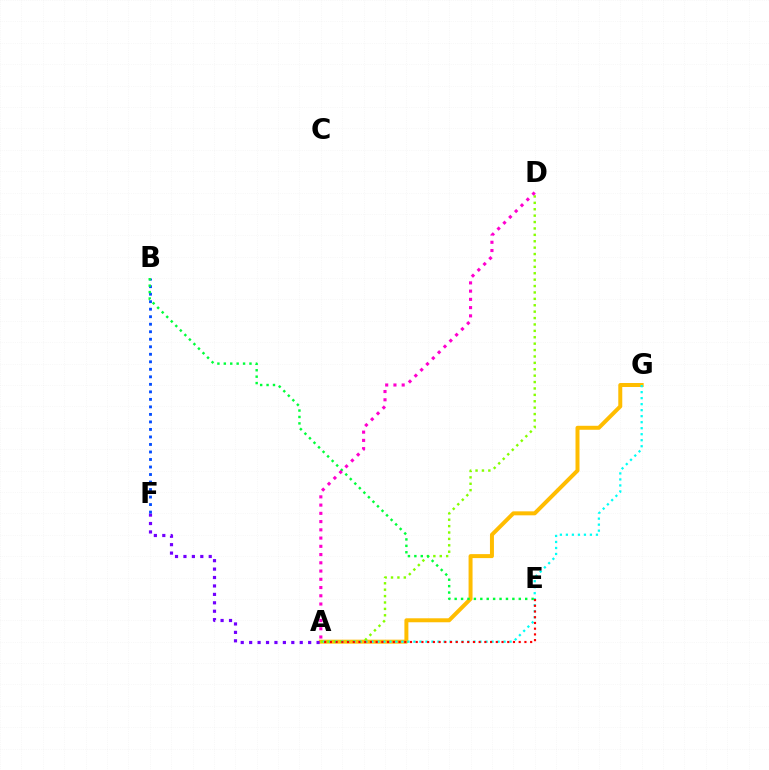{('A', 'G'): [{'color': '#ffbd00', 'line_style': 'solid', 'thickness': 2.87}, {'color': '#00fff6', 'line_style': 'dotted', 'thickness': 1.63}], ('A', 'F'): [{'color': '#7200ff', 'line_style': 'dotted', 'thickness': 2.29}], ('A', 'D'): [{'color': '#84ff00', 'line_style': 'dotted', 'thickness': 1.74}, {'color': '#ff00cf', 'line_style': 'dotted', 'thickness': 2.24}], ('B', 'F'): [{'color': '#004bff', 'line_style': 'dotted', 'thickness': 2.04}], ('A', 'E'): [{'color': '#ff0000', 'line_style': 'dotted', 'thickness': 1.55}], ('B', 'E'): [{'color': '#00ff39', 'line_style': 'dotted', 'thickness': 1.74}]}